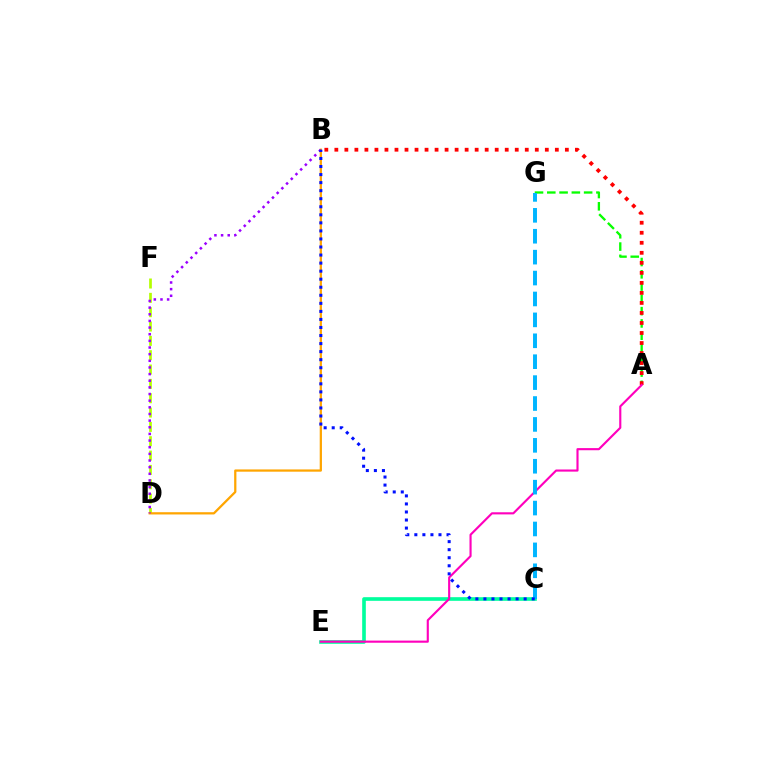{('D', 'F'): [{'color': '#b3ff00', 'line_style': 'dashed', 'thickness': 1.95}], ('B', 'D'): [{'color': '#ffa500', 'line_style': 'solid', 'thickness': 1.62}, {'color': '#9b00ff', 'line_style': 'dotted', 'thickness': 1.81}], ('C', 'E'): [{'color': '#00ff9d', 'line_style': 'solid', 'thickness': 2.62}], ('A', 'G'): [{'color': '#08ff00', 'line_style': 'dashed', 'thickness': 1.67}], ('A', 'B'): [{'color': '#ff0000', 'line_style': 'dotted', 'thickness': 2.72}], ('A', 'E'): [{'color': '#ff00bd', 'line_style': 'solid', 'thickness': 1.54}], ('C', 'G'): [{'color': '#00b5ff', 'line_style': 'dashed', 'thickness': 2.84}], ('B', 'C'): [{'color': '#0010ff', 'line_style': 'dotted', 'thickness': 2.19}]}